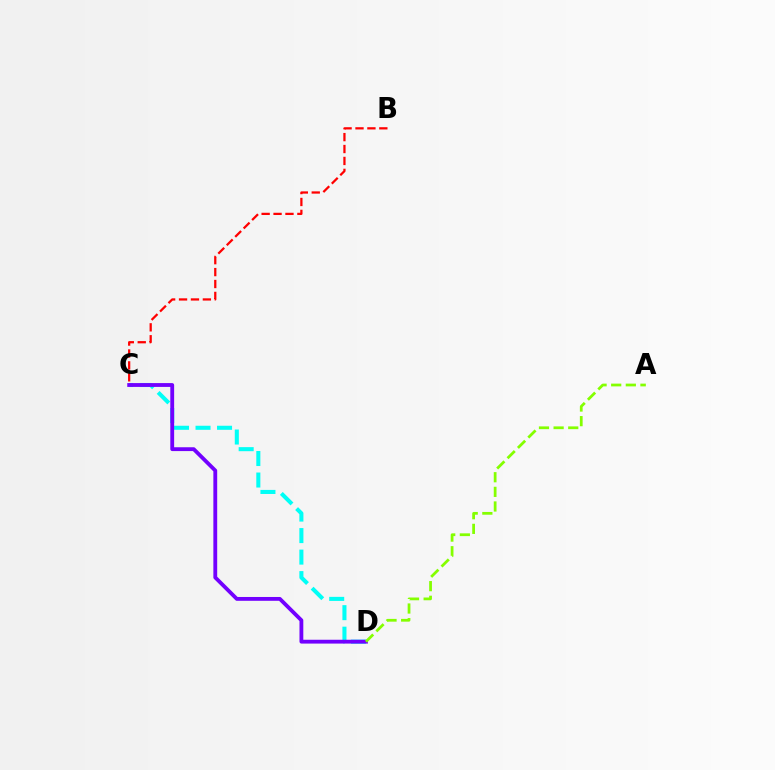{('C', 'D'): [{'color': '#00fff6', 'line_style': 'dashed', 'thickness': 2.92}, {'color': '#7200ff', 'line_style': 'solid', 'thickness': 2.76}], ('B', 'C'): [{'color': '#ff0000', 'line_style': 'dashed', 'thickness': 1.62}], ('A', 'D'): [{'color': '#84ff00', 'line_style': 'dashed', 'thickness': 1.99}]}